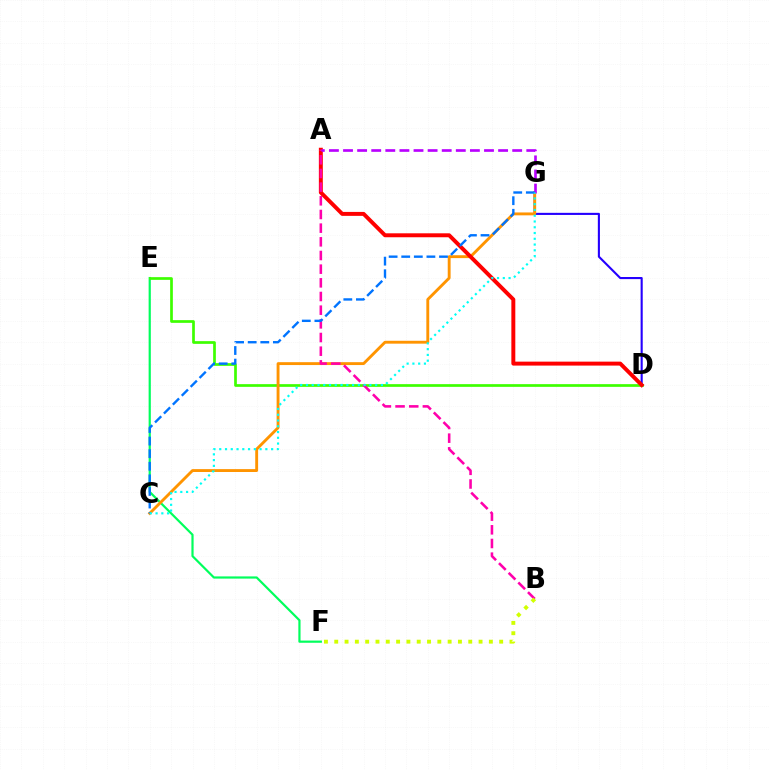{('E', 'F'): [{'color': '#00ff5c', 'line_style': 'solid', 'thickness': 1.58}], ('D', 'E'): [{'color': '#3dff00', 'line_style': 'solid', 'thickness': 1.95}], ('D', 'G'): [{'color': '#2500ff', 'line_style': 'solid', 'thickness': 1.52}], ('C', 'G'): [{'color': '#ff9400', 'line_style': 'solid', 'thickness': 2.07}, {'color': '#0074ff', 'line_style': 'dashed', 'thickness': 1.71}, {'color': '#00fff6', 'line_style': 'dotted', 'thickness': 1.57}], ('A', 'D'): [{'color': '#ff0000', 'line_style': 'solid', 'thickness': 2.84}], ('A', 'B'): [{'color': '#ff00ac', 'line_style': 'dashed', 'thickness': 1.86}], ('B', 'F'): [{'color': '#d1ff00', 'line_style': 'dotted', 'thickness': 2.8}], ('A', 'G'): [{'color': '#b900ff', 'line_style': 'dashed', 'thickness': 1.92}]}